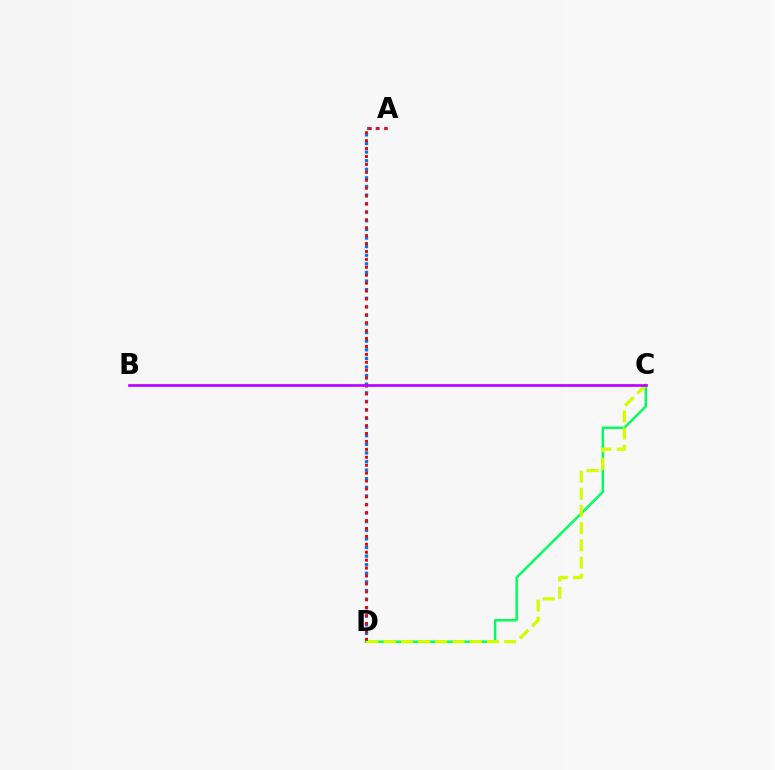{('A', 'D'): [{'color': '#0074ff', 'line_style': 'dotted', 'thickness': 2.34}, {'color': '#ff0000', 'line_style': 'dotted', 'thickness': 2.15}], ('C', 'D'): [{'color': '#00ff5c', 'line_style': 'solid', 'thickness': 1.76}, {'color': '#d1ff00', 'line_style': 'dashed', 'thickness': 2.34}], ('B', 'C'): [{'color': '#b900ff', 'line_style': 'solid', 'thickness': 1.94}]}